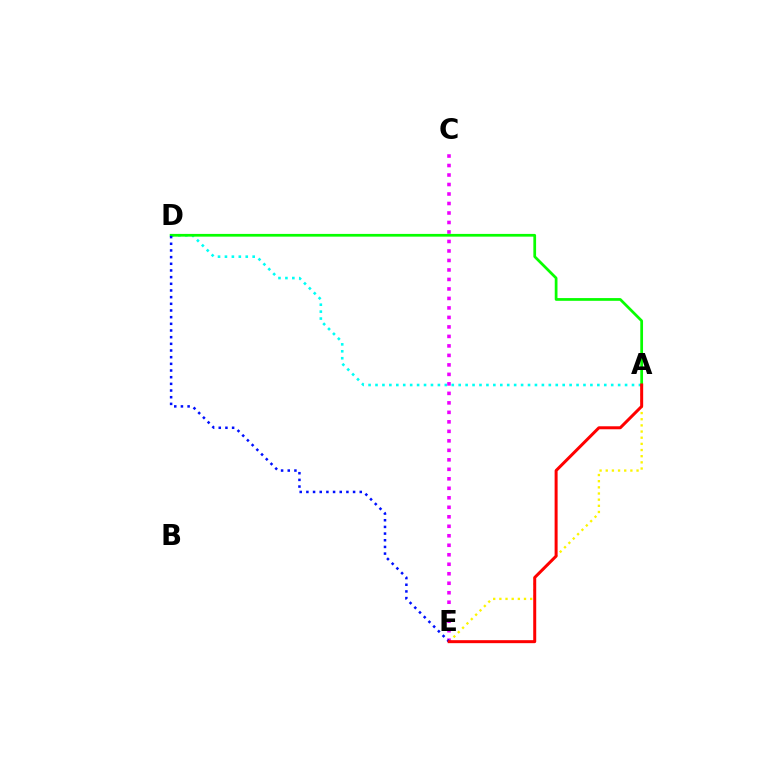{('A', 'E'): [{'color': '#fcf500', 'line_style': 'dotted', 'thickness': 1.67}, {'color': '#ff0000', 'line_style': 'solid', 'thickness': 2.16}], ('A', 'D'): [{'color': '#00fff6', 'line_style': 'dotted', 'thickness': 1.88}, {'color': '#08ff00', 'line_style': 'solid', 'thickness': 1.97}], ('C', 'E'): [{'color': '#ee00ff', 'line_style': 'dotted', 'thickness': 2.58}], ('D', 'E'): [{'color': '#0010ff', 'line_style': 'dotted', 'thickness': 1.81}]}